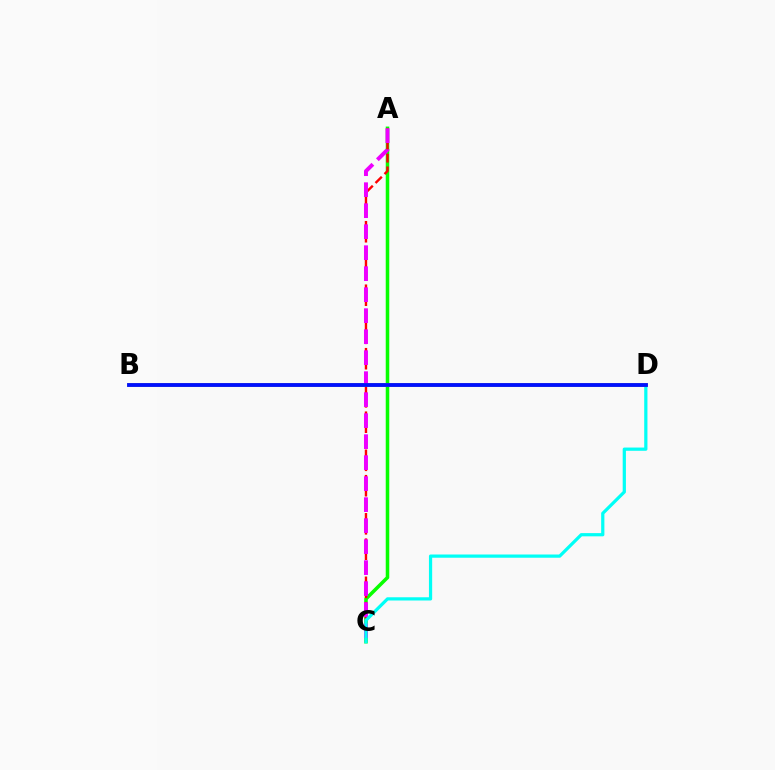{('A', 'C'): [{'color': '#08ff00', 'line_style': 'solid', 'thickness': 2.55}, {'color': '#ff0000', 'line_style': 'dashed', 'thickness': 1.73}, {'color': '#ee00ff', 'line_style': 'dashed', 'thickness': 2.85}], ('C', 'D'): [{'color': '#00fff6', 'line_style': 'solid', 'thickness': 2.32}], ('B', 'D'): [{'color': '#fcf500', 'line_style': 'solid', 'thickness': 2.61}, {'color': '#0010ff', 'line_style': 'solid', 'thickness': 2.76}]}